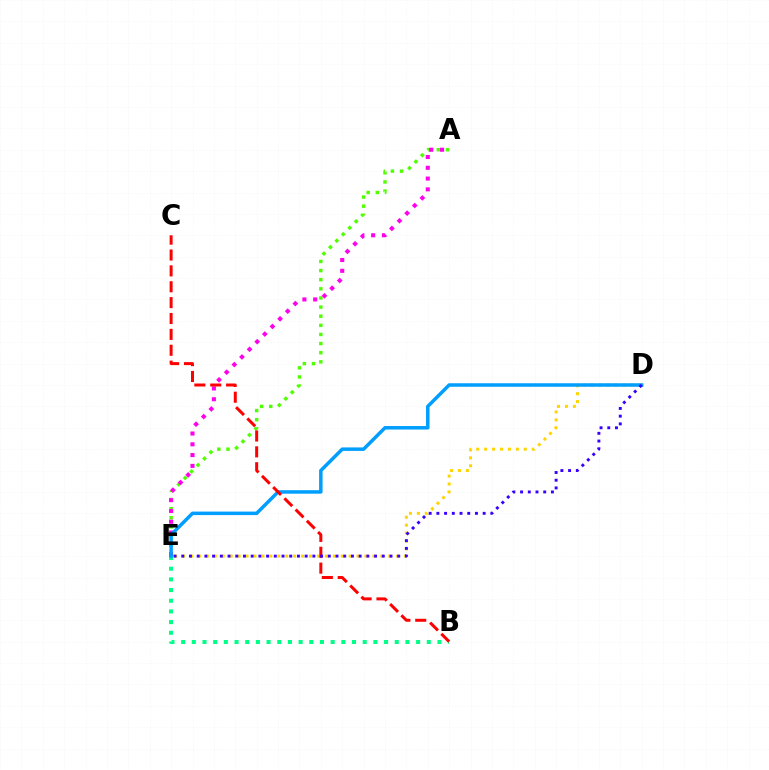{('B', 'E'): [{'color': '#00ff86', 'line_style': 'dotted', 'thickness': 2.9}], ('A', 'E'): [{'color': '#4fff00', 'line_style': 'dotted', 'thickness': 2.48}, {'color': '#ff00ed', 'line_style': 'dotted', 'thickness': 2.93}], ('D', 'E'): [{'color': '#ffd500', 'line_style': 'dotted', 'thickness': 2.15}, {'color': '#009eff', 'line_style': 'solid', 'thickness': 2.51}, {'color': '#3700ff', 'line_style': 'dotted', 'thickness': 2.1}], ('B', 'C'): [{'color': '#ff0000', 'line_style': 'dashed', 'thickness': 2.16}]}